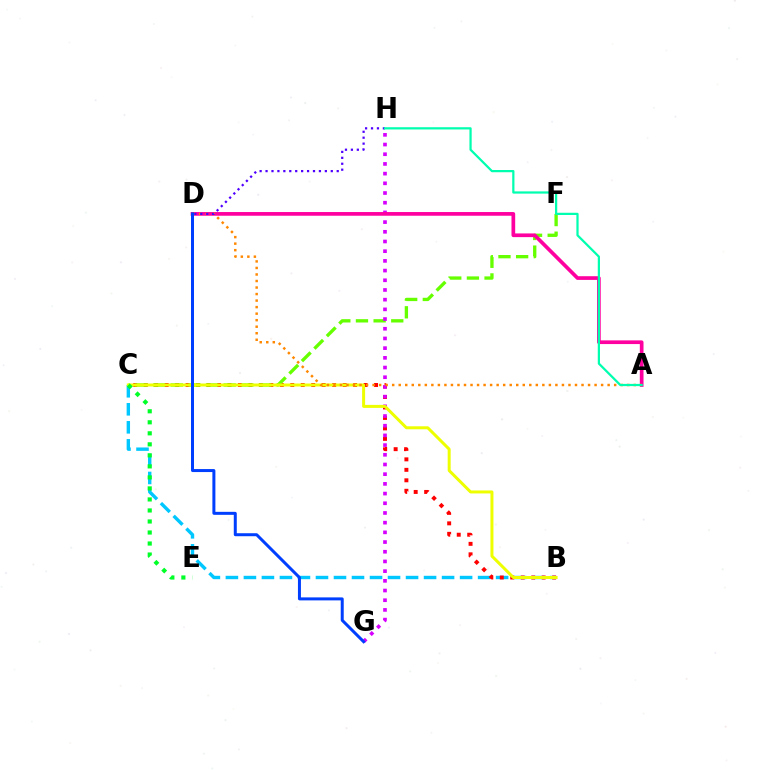{('B', 'C'): [{'color': '#00c7ff', 'line_style': 'dashed', 'thickness': 2.45}, {'color': '#ff0000', 'line_style': 'dotted', 'thickness': 2.84}, {'color': '#eeff00', 'line_style': 'solid', 'thickness': 2.16}], ('C', 'F'): [{'color': '#66ff00', 'line_style': 'dashed', 'thickness': 2.4}], ('G', 'H'): [{'color': '#d600ff', 'line_style': 'dotted', 'thickness': 2.63}], ('A', 'D'): [{'color': '#ff00a0', 'line_style': 'solid', 'thickness': 2.66}, {'color': '#ff8800', 'line_style': 'dotted', 'thickness': 1.77}], ('D', 'H'): [{'color': '#4f00ff', 'line_style': 'dotted', 'thickness': 1.61}], ('D', 'G'): [{'color': '#003fff', 'line_style': 'solid', 'thickness': 2.16}], ('A', 'H'): [{'color': '#00ffaf', 'line_style': 'solid', 'thickness': 1.61}], ('C', 'E'): [{'color': '#00ff27', 'line_style': 'dotted', 'thickness': 2.99}]}